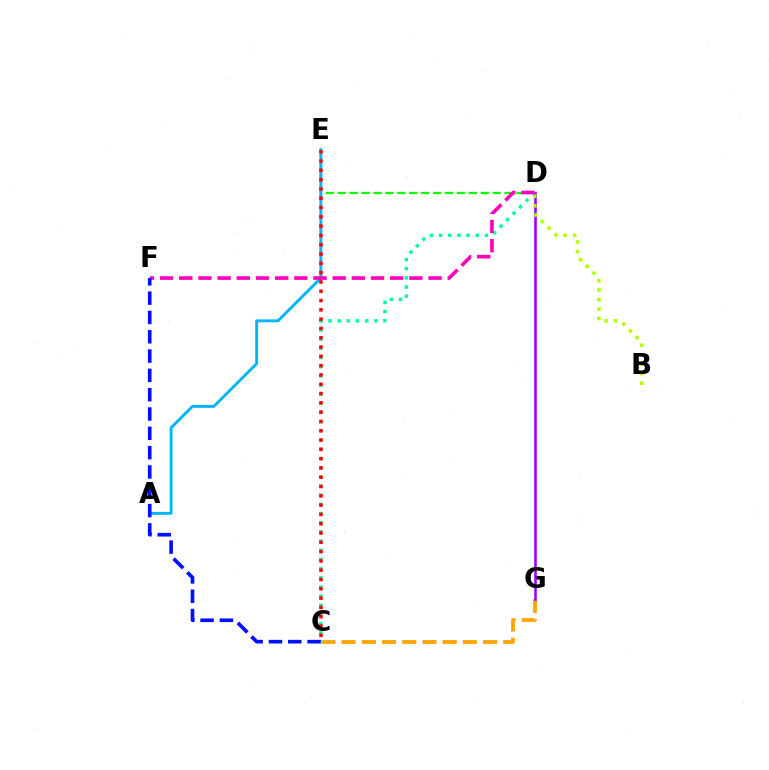{('C', 'G'): [{'color': '#ffa500', 'line_style': 'dashed', 'thickness': 2.75}], ('C', 'D'): [{'color': '#00ff9d', 'line_style': 'dotted', 'thickness': 2.49}], ('D', 'E'): [{'color': '#08ff00', 'line_style': 'dashed', 'thickness': 1.62}], ('A', 'E'): [{'color': '#00b5ff', 'line_style': 'solid', 'thickness': 2.1}], ('D', 'G'): [{'color': '#9b00ff', 'line_style': 'solid', 'thickness': 1.88}], ('D', 'F'): [{'color': '#ff00bd', 'line_style': 'dashed', 'thickness': 2.61}], ('C', 'F'): [{'color': '#0010ff', 'line_style': 'dashed', 'thickness': 2.62}], ('C', 'E'): [{'color': '#ff0000', 'line_style': 'dotted', 'thickness': 2.53}], ('B', 'D'): [{'color': '#b3ff00', 'line_style': 'dotted', 'thickness': 2.58}]}